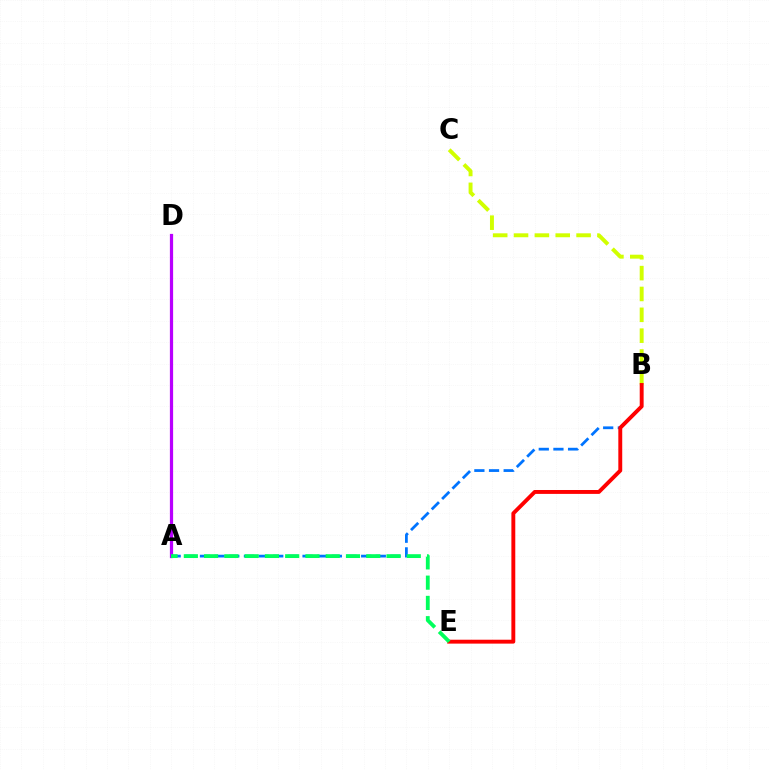{('A', 'D'): [{'color': '#b900ff', 'line_style': 'solid', 'thickness': 2.32}], ('A', 'B'): [{'color': '#0074ff', 'line_style': 'dashed', 'thickness': 1.99}], ('B', 'C'): [{'color': '#d1ff00', 'line_style': 'dashed', 'thickness': 2.83}], ('B', 'E'): [{'color': '#ff0000', 'line_style': 'solid', 'thickness': 2.81}], ('A', 'E'): [{'color': '#00ff5c', 'line_style': 'dashed', 'thickness': 2.75}]}